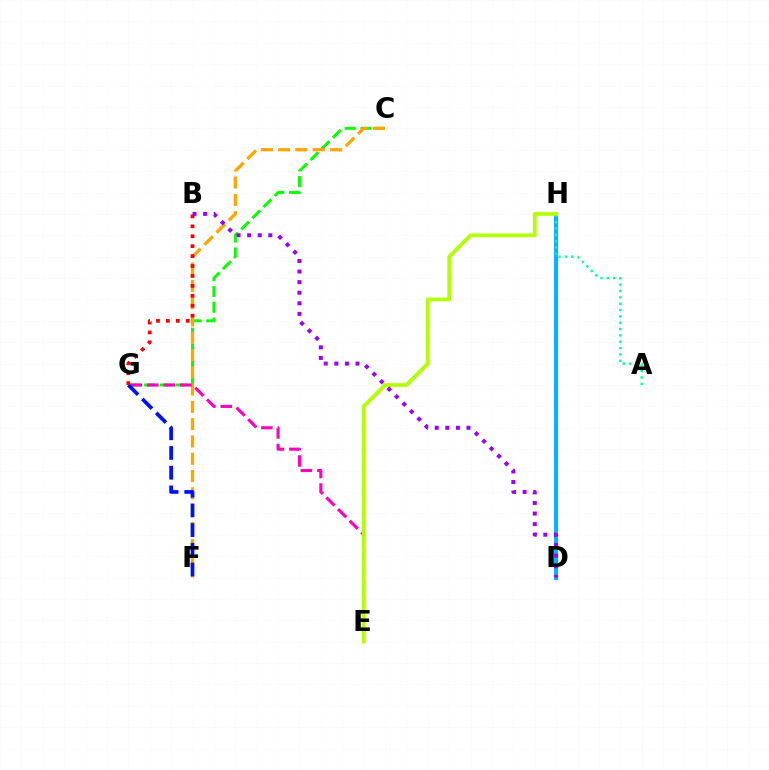{('C', 'G'): [{'color': '#08ff00', 'line_style': 'dashed', 'thickness': 2.14}], ('D', 'H'): [{'color': '#00b5ff', 'line_style': 'solid', 'thickness': 2.87}], ('C', 'F'): [{'color': '#ffa500', 'line_style': 'dashed', 'thickness': 2.35}], ('E', 'G'): [{'color': '#ff00bd', 'line_style': 'dashed', 'thickness': 2.24}], ('F', 'G'): [{'color': '#0010ff', 'line_style': 'dashed', 'thickness': 2.68}], ('A', 'H'): [{'color': '#00ff9d', 'line_style': 'dotted', 'thickness': 1.72}], ('E', 'H'): [{'color': '#b3ff00', 'line_style': 'solid', 'thickness': 2.71}], ('B', 'G'): [{'color': '#ff0000', 'line_style': 'dotted', 'thickness': 2.7}], ('B', 'D'): [{'color': '#9b00ff', 'line_style': 'dotted', 'thickness': 2.87}]}